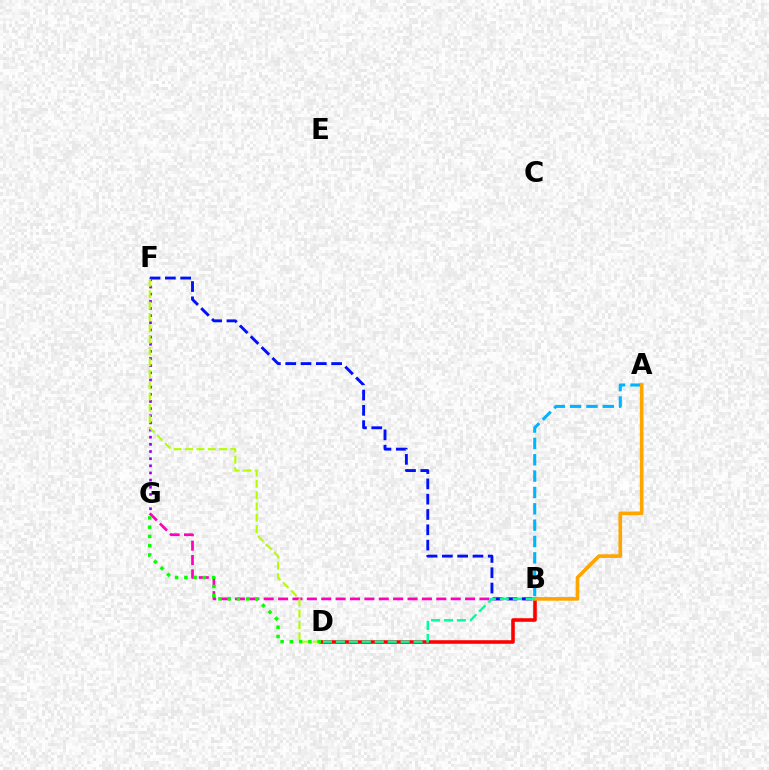{('B', 'G'): [{'color': '#ff00bd', 'line_style': 'dashed', 'thickness': 1.95}], ('B', 'F'): [{'color': '#0010ff', 'line_style': 'dashed', 'thickness': 2.08}], ('A', 'B'): [{'color': '#00b5ff', 'line_style': 'dashed', 'thickness': 2.22}, {'color': '#ffa500', 'line_style': 'solid', 'thickness': 2.62}], ('B', 'D'): [{'color': '#ff0000', 'line_style': 'solid', 'thickness': 2.57}, {'color': '#00ff9d', 'line_style': 'dashed', 'thickness': 1.76}], ('F', 'G'): [{'color': '#9b00ff', 'line_style': 'dotted', 'thickness': 1.94}], ('D', 'F'): [{'color': '#b3ff00', 'line_style': 'dashed', 'thickness': 1.54}], ('D', 'G'): [{'color': '#08ff00', 'line_style': 'dotted', 'thickness': 2.51}]}